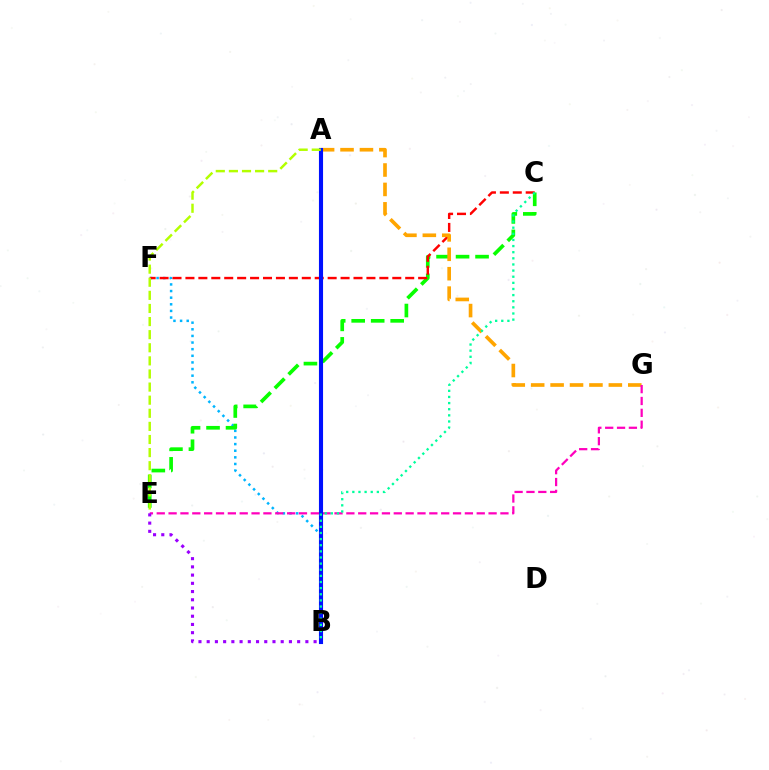{('B', 'F'): [{'color': '#00b5ff', 'line_style': 'dotted', 'thickness': 1.8}], ('C', 'E'): [{'color': '#08ff00', 'line_style': 'dashed', 'thickness': 2.65}], ('C', 'F'): [{'color': '#ff0000', 'line_style': 'dashed', 'thickness': 1.76}], ('A', 'G'): [{'color': '#ffa500', 'line_style': 'dashed', 'thickness': 2.64}], ('E', 'G'): [{'color': '#ff00bd', 'line_style': 'dashed', 'thickness': 1.61}], ('A', 'B'): [{'color': '#0010ff', 'line_style': 'solid', 'thickness': 2.95}], ('A', 'E'): [{'color': '#b3ff00', 'line_style': 'dashed', 'thickness': 1.78}], ('B', 'C'): [{'color': '#00ff9d', 'line_style': 'dotted', 'thickness': 1.67}], ('B', 'E'): [{'color': '#9b00ff', 'line_style': 'dotted', 'thickness': 2.23}]}